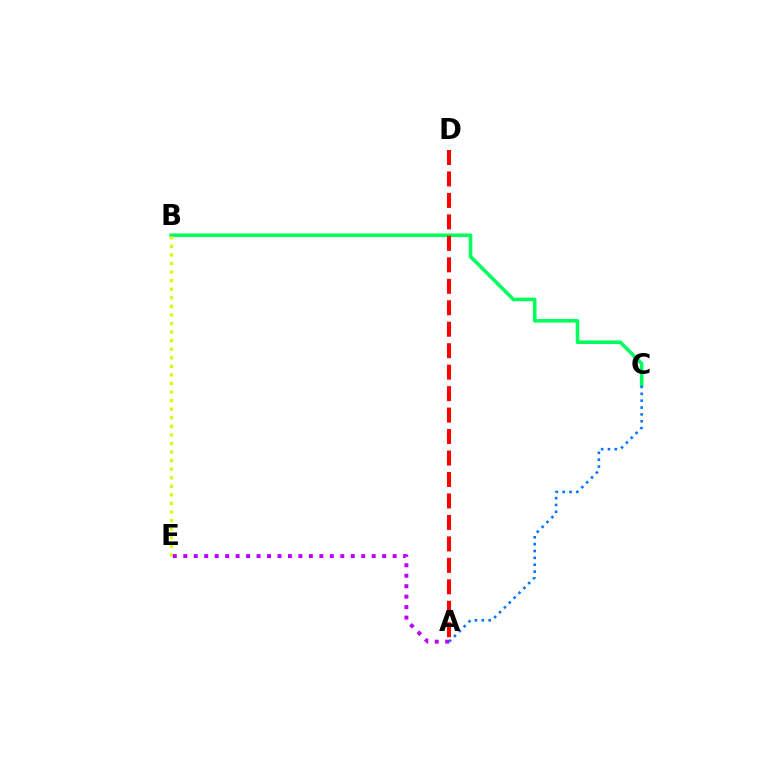{('B', 'C'): [{'color': '#00ff5c', 'line_style': 'solid', 'thickness': 2.59}], ('B', 'E'): [{'color': '#d1ff00', 'line_style': 'dotted', 'thickness': 2.33}], ('A', 'D'): [{'color': '#ff0000', 'line_style': 'dashed', 'thickness': 2.92}], ('A', 'C'): [{'color': '#0074ff', 'line_style': 'dotted', 'thickness': 1.87}], ('A', 'E'): [{'color': '#b900ff', 'line_style': 'dotted', 'thickness': 2.84}]}